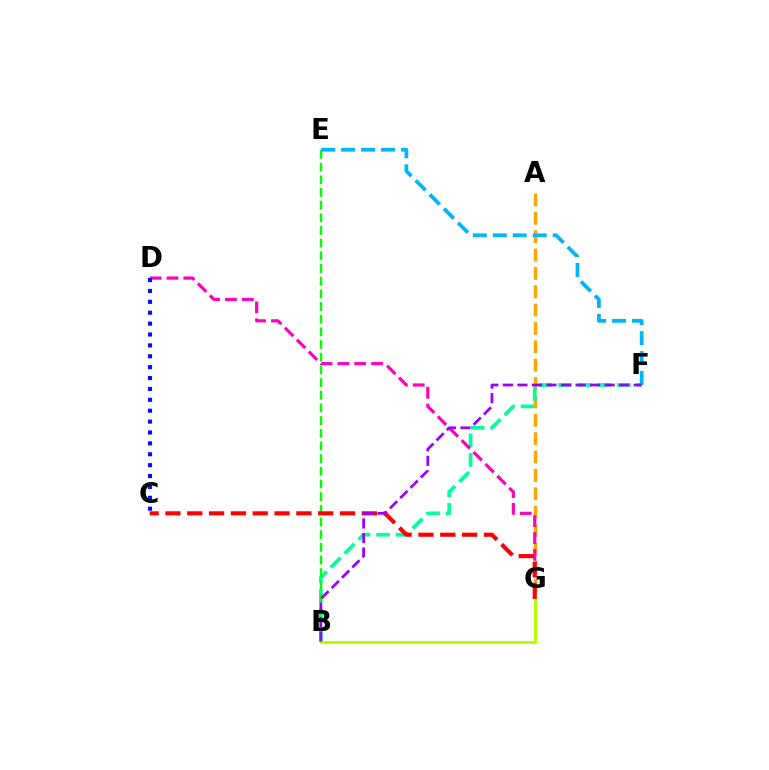{('A', 'G'): [{'color': '#ffa500', 'line_style': 'dashed', 'thickness': 2.5}], ('B', 'F'): [{'color': '#00ff9d', 'line_style': 'dashed', 'thickness': 2.66}, {'color': '#9b00ff', 'line_style': 'dashed', 'thickness': 1.97}], ('D', 'G'): [{'color': '#ff00bd', 'line_style': 'dashed', 'thickness': 2.29}], ('C', 'D'): [{'color': '#0010ff', 'line_style': 'dotted', 'thickness': 2.96}], ('B', 'E'): [{'color': '#08ff00', 'line_style': 'dashed', 'thickness': 1.72}], ('B', 'G'): [{'color': '#b3ff00', 'line_style': 'solid', 'thickness': 2.13}], ('E', 'F'): [{'color': '#00b5ff', 'line_style': 'dashed', 'thickness': 2.71}], ('C', 'G'): [{'color': '#ff0000', 'line_style': 'dashed', 'thickness': 2.96}]}